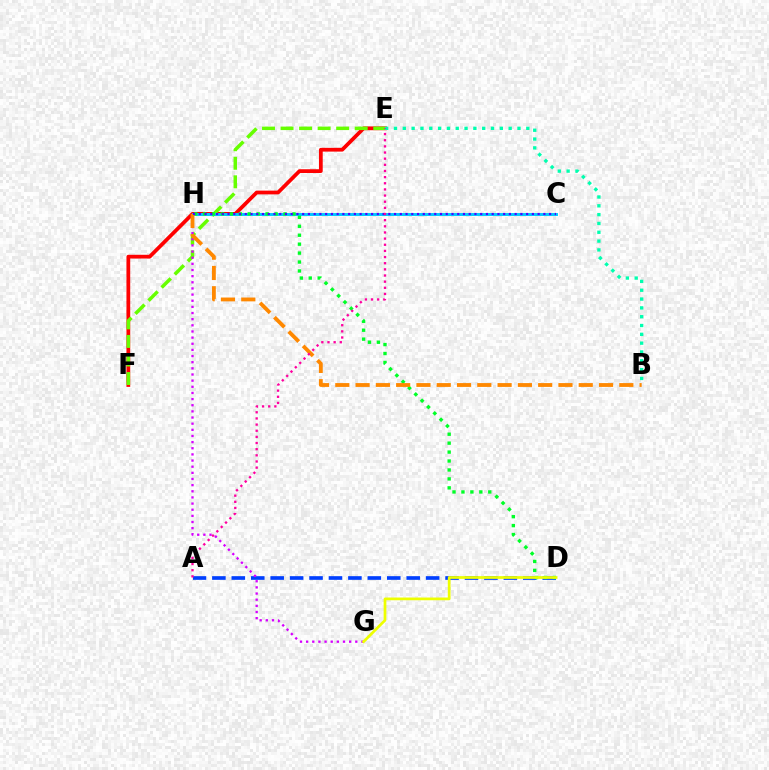{('E', 'F'): [{'color': '#ff0000', 'line_style': 'solid', 'thickness': 2.71}, {'color': '#66ff00', 'line_style': 'dashed', 'thickness': 2.52}], ('B', 'E'): [{'color': '#00ffaf', 'line_style': 'dotted', 'thickness': 2.4}], ('A', 'D'): [{'color': '#003fff', 'line_style': 'dashed', 'thickness': 2.64}], ('C', 'H'): [{'color': '#00c7ff', 'line_style': 'solid', 'thickness': 2.11}, {'color': '#4f00ff', 'line_style': 'dotted', 'thickness': 1.56}], ('D', 'H'): [{'color': '#00ff27', 'line_style': 'dotted', 'thickness': 2.43}], ('G', 'H'): [{'color': '#d600ff', 'line_style': 'dotted', 'thickness': 1.67}], ('D', 'G'): [{'color': '#eeff00', 'line_style': 'solid', 'thickness': 1.96}], ('B', 'H'): [{'color': '#ff8800', 'line_style': 'dashed', 'thickness': 2.76}], ('A', 'E'): [{'color': '#ff00a0', 'line_style': 'dotted', 'thickness': 1.67}]}